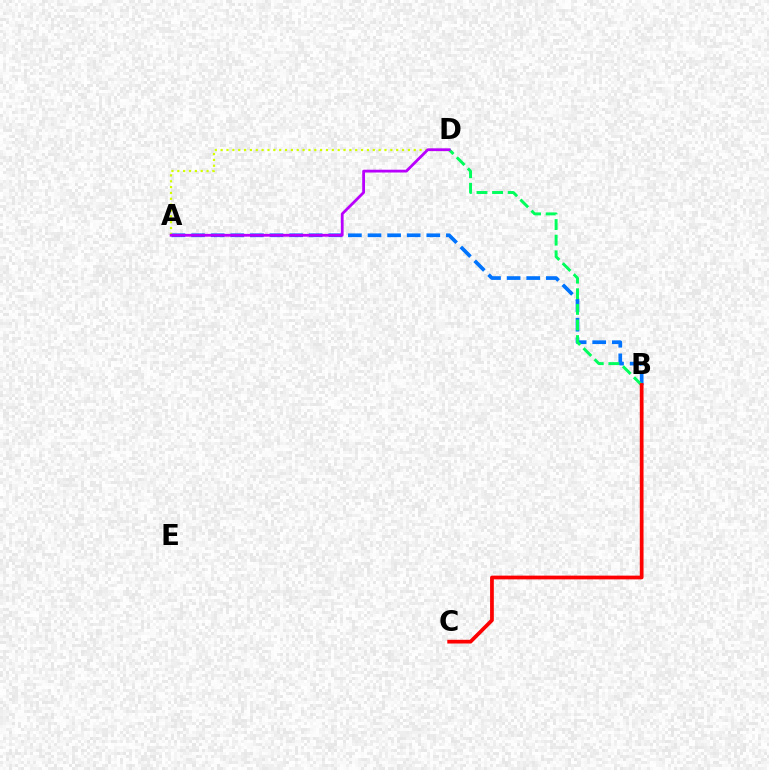{('A', 'D'): [{'color': '#d1ff00', 'line_style': 'dotted', 'thickness': 1.59}, {'color': '#b900ff', 'line_style': 'solid', 'thickness': 2.02}], ('A', 'B'): [{'color': '#0074ff', 'line_style': 'dashed', 'thickness': 2.66}], ('B', 'D'): [{'color': '#00ff5c', 'line_style': 'dashed', 'thickness': 2.12}], ('B', 'C'): [{'color': '#ff0000', 'line_style': 'solid', 'thickness': 2.69}]}